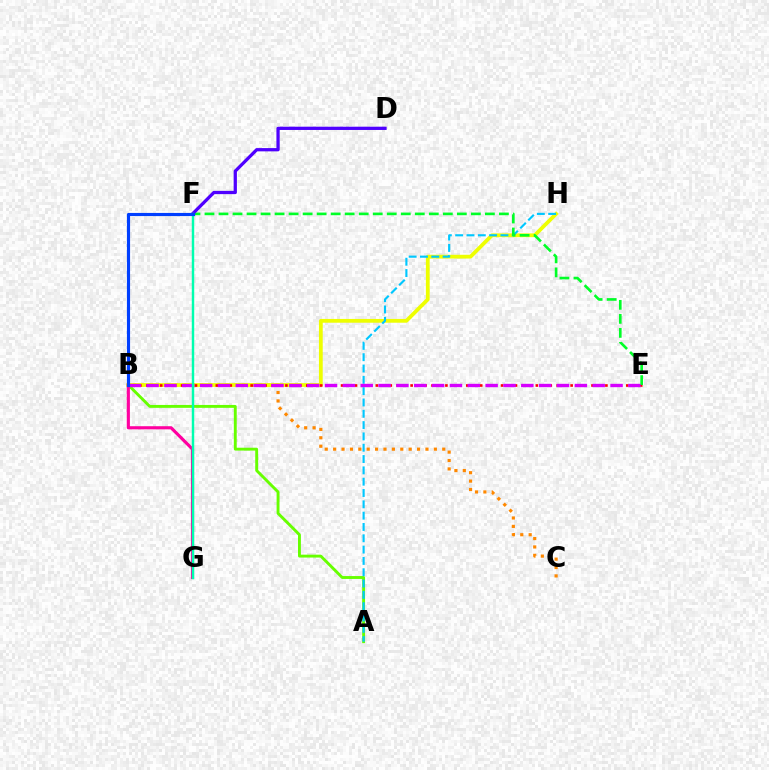{('A', 'B'): [{'color': '#66ff00', 'line_style': 'solid', 'thickness': 2.08}], ('B', 'C'): [{'color': '#ff8800', 'line_style': 'dotted', 'thickness': 2.28}], ('B', 'H'): [{'color': '#eeff00', 'line_style': 'solid', 'thickness': 2.72}], ('B', 'E'): [{'color': '#ff0000', 'line_style': 'dotted', 'thickness': 1.89}, {'color': '#d600ff', 'line_style': 'dashed', 'thickness': 2.42}], ('A', 'H'): [{'color': '#00c7ff', 'line_style': 'dashed', 'thickness': 1.54}], ('B', 'G'): [{'color': '#ff00a0', 'line_style': 'solid', 'thickness': 2.26}], ('E', 'F'): [{'color': '#00ff27', 'line_style': 'dashed', 'thickness': 1.9}], ('D', 'F'): [{'color': '#4f00ff', 'line_style': 'solid', 'thickness': 2.35}], ('F', 'G'): [{'color': '#00ffaf', 'line_style': 'solid', 'thickness': 1.75}], ('B', 'F'): [{'color': '#003fff', 'line_style': 'solid', 'thickness': 2.26}]}